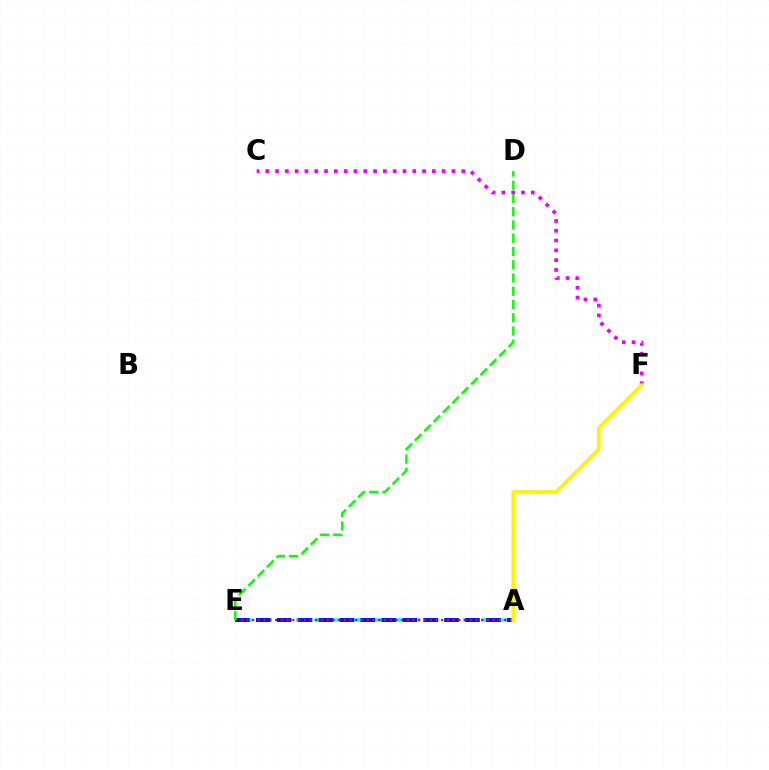{('A', 'E'): [{'color': '#00fff6', 'line_style': 'dashed', 'thickness': 2.52}, {'color': '#0010ff', 'line_style': 'dashed', 'thickness': 2.84}, {'color': '#ff0000', 'line_style': 'dotted', 'thickness': 1.56}], ('C', 'F'): [{'color': '#ee00ff', 'line_style': 'dotted', 'thickness': 2.66}], ('D', 'E'): [{'color': '#08ff00', 'line_style': 'dashed', 'thickness': 1.8}], ('A', 'F'): [{'color': '#fcf500', 'line_style': 'solid', 'thickness': 2.66}]}